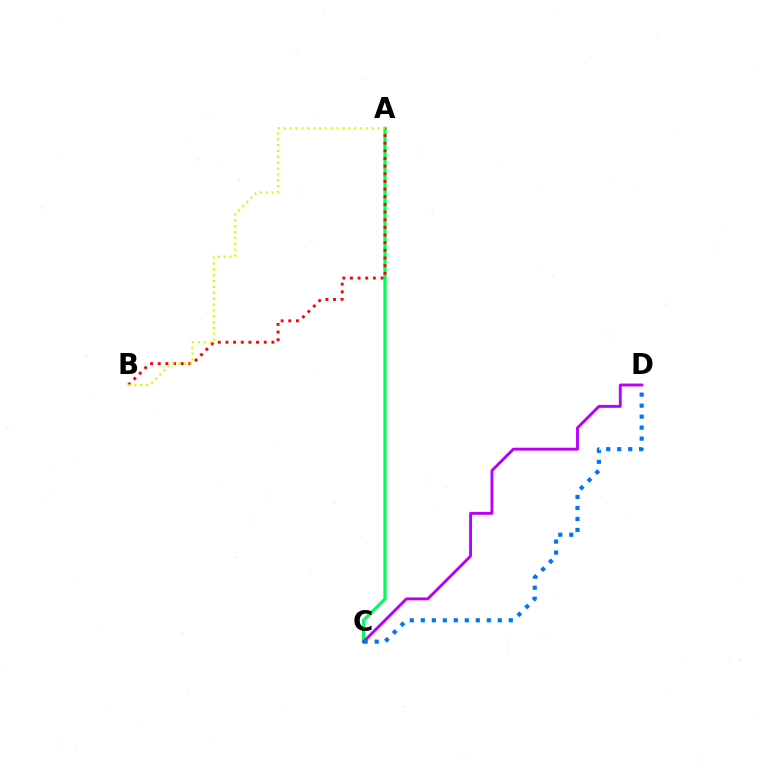{('A', 'C'): [{'color': '#00ff5c', 'line_style': 'solid', 'thickness': 2.34}], ('A', 'B'): [{'color': '#ff0000', 'line_style': 'dotted', 'thickness': 2.08}, {'color': '#d1ff00', 'line_style': 'dotted', 'thickness': 1.59}], ('C', 'D'): [{'color': '#b900ff', 'line_style': 'solid', 'thickness': 2.08}, {'color': '#0074ff', 'line_style': 'dotted', 'thickness': 2.99}]}